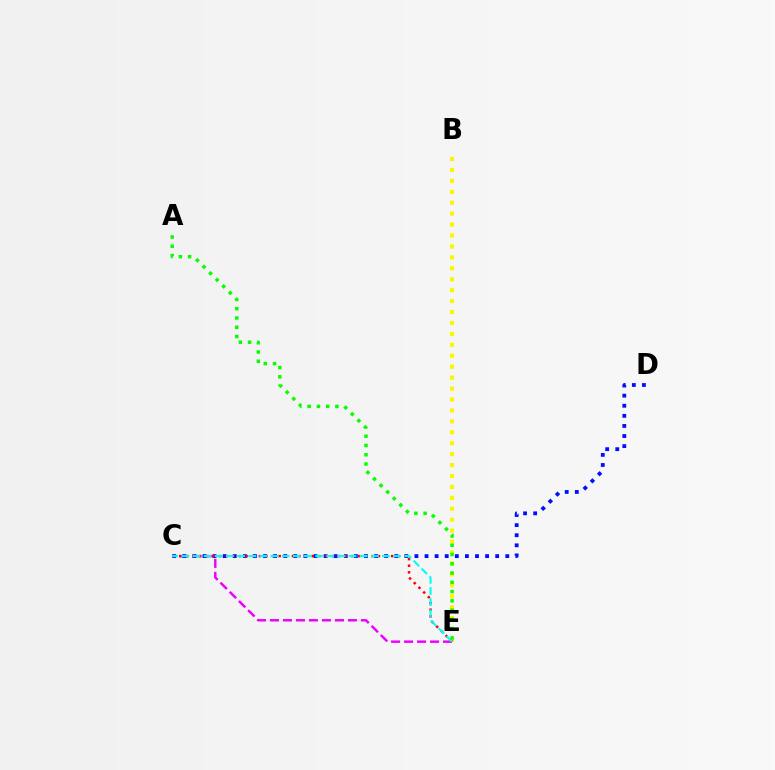{('C', 'E'): [{'color': '#ee00ff', 'line_style': 'dashed', 'thickness': 1.77}, {'color': '#ff0000', 'line_style': 'dotted', 'thickness': 1.8}, {'color': '#00fff6', 'line_style': 'dashed', 'thickness': 1.51}], ('C', 'D'): [{'color': '#0010ff', 'line_style': 'dotted', 'thickness': 2.74}], ('B', 'E'): [{'color': '#fcf500', 'line_style': 'dotted', 'thickness': 2.97}], ('A', 'E'): [{'color': '#08ff00', 'line_style': 'dotted', 'thickness': 2.52}]}